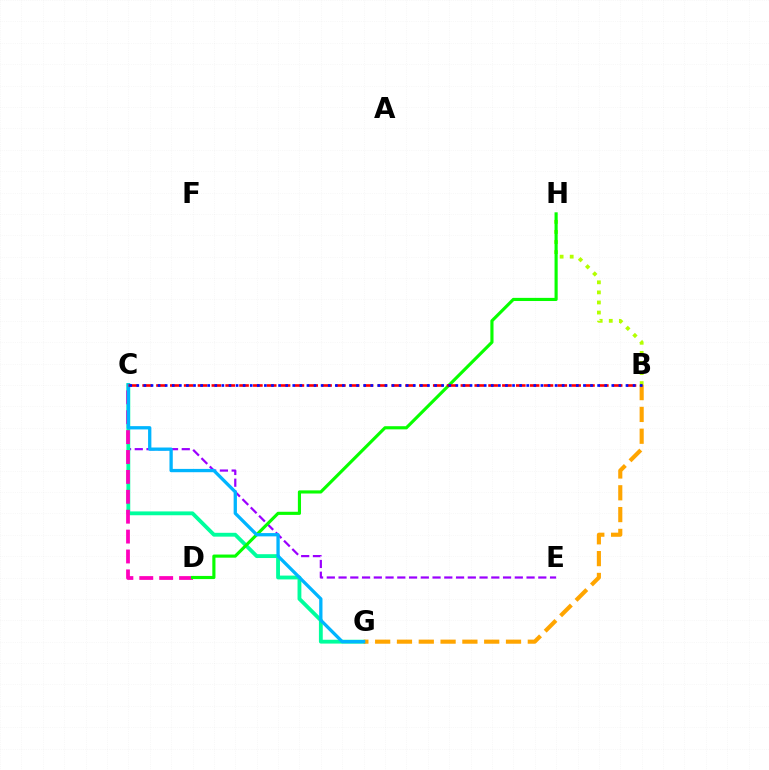{('B', 'H'): [{'color': '#b3ff00', 'line_style': 'dotted', 'thickness': 2.74}], ('C', 'E'): [{'color': '#9b00ff', 'line_style': 'dashed', 'thickness': 1.6}], ('C', 'G'): [{'color': '#00ff9d', 'line_style': 'solid', 'thickness': 2.76}, {'color': '#00b5ff', 'line_style': 'solid', 'thickness': 2.38}], ('C', 'D'): [{'color': '#ff00bd', 'line_style': 'dashed', 'thickness': 2.7}], ('D', 'H'): [{'color': '#08ff00', 'line_style': 'solid', 'thickness': 2.26}], ('B', 'G'): [{'color': '#ffa500', 'line_style': 'dashed', 'thickness': 2.96}], ('B', 'C'): [{'color': '#ff0000', 'line_style': 'dashed', 'thickness': 1.88}, {'color': '#0010ff', 'line_style': 'dotted', 'thickness': 1.93}]}